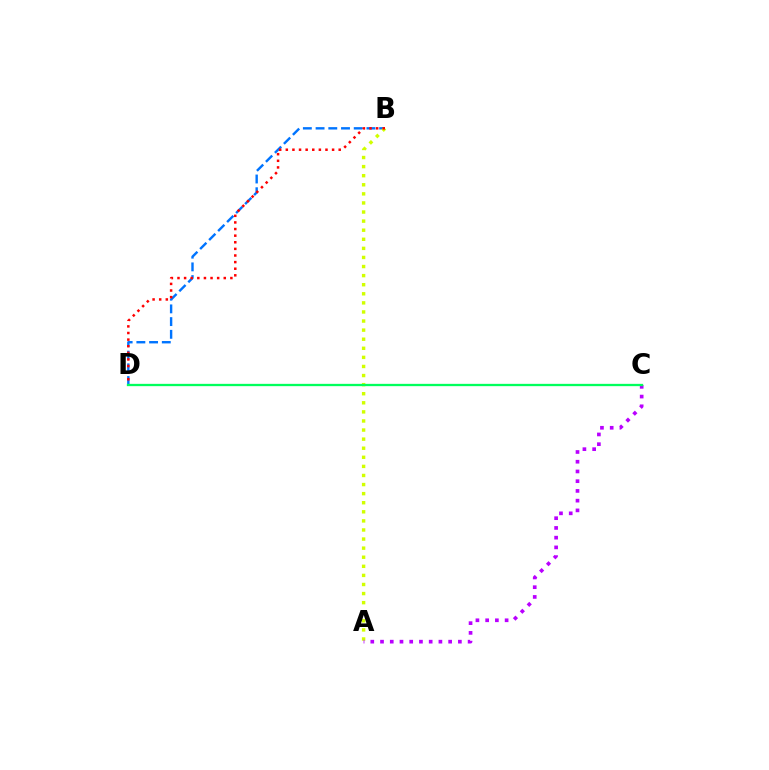{('B', 'D'): [{'color': '#0074ff', 'line_style': 'dashed', 'thickness': 1.73}, {'color': '#ff0000', 'line_style': 'dotted', 'thickness': 1.8}], ('A', 'B'): [{'color': '#d1ff00', 'line_style': 'dotted', 'thickness': 2.47}], ('A', 'C'): [{'color': '#b900ff', 'line_style': 'dotted', 'thickness': 2.64}], ('C', 'D'): [{'color': '#00ff5c', 'line_style': 'solid', 'thickness': 1.66}]}